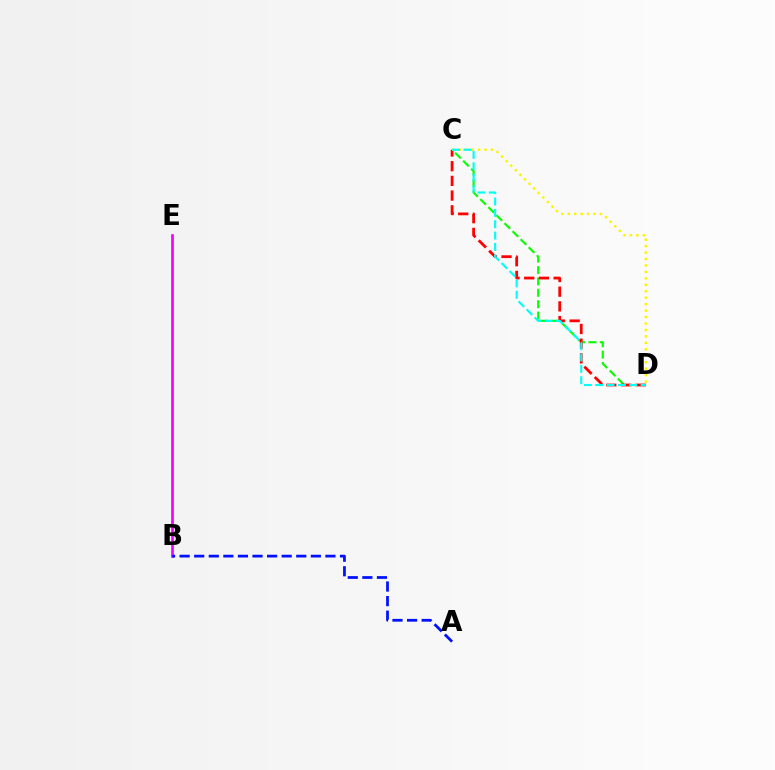{('B', 'E'): [{'color': '#ee00ff', 'line_style': 'solid', 'thickness': 1.91}], ('C', 'D'): [{'color': '#08ff00', 'line_style': 'dashed', 'thickness': 1.55}, {'color': '#ff0000', 'line_style': 'dashed', 'thickness': 2.0}, {'color': '#fcf500', 'line_style': 'dotted', 'thickness': 1.75}, {'color': '#00fff6', 'line_style': 'dashed', 'thickness': 1.54}], ('A', 'B'): [{'color': '#0010ff', 'line_style': 'dashed', 'thickness': 1.98}]}